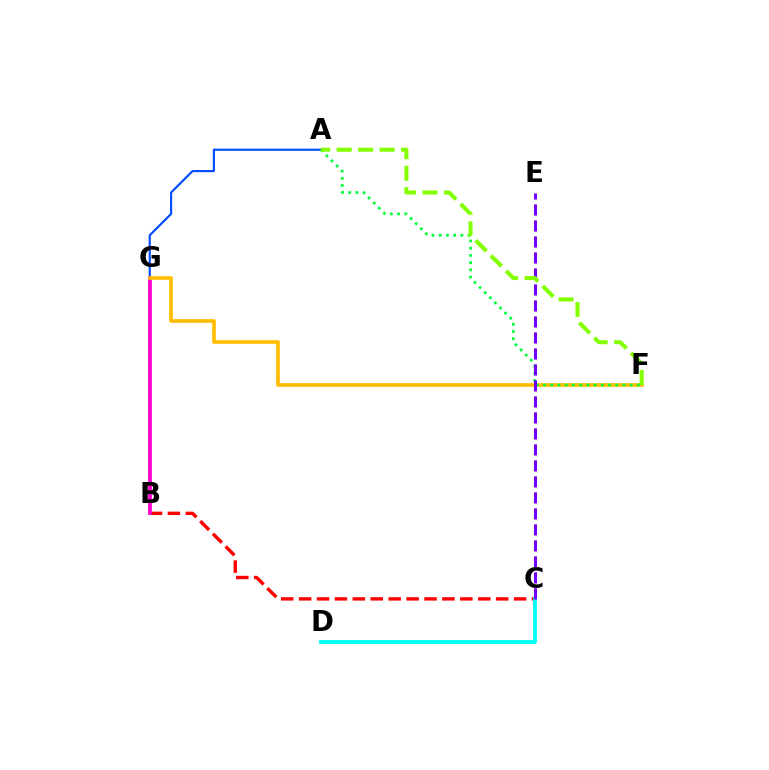{('B', 'C'): [{'color': '#ff0000', 'line_style': 'dashed', 'thickness': 2.43}], ('A', 'G'): [{'color': '#004bff', 'line_style': 'solid', 'thickness': 1.54}], ('C', 'D'): [{'color': '#00fff6', 'line_style': 'solid', 'thickness': 2.73}], ('B', 'G'): [{'color': '#ff00cf', 'line_style': 'solid', 'thickness': 2.71}], ('F', 'G'): [{'color': '#ffbd00', 'line_style': 'solid', 'thickness': 2.61}], ('A', 'F'): [{'color': '#00ff39', 'line_style': 'dotted', 'thickness': 1.96}, {'color': '#84ff00', 'line_style': 'dashed', 'thickness': 2.91}], ('C', 'E'): [{'color': '#7200ff', 'line_style': 'dashed', 'thickness': 2.17}]}